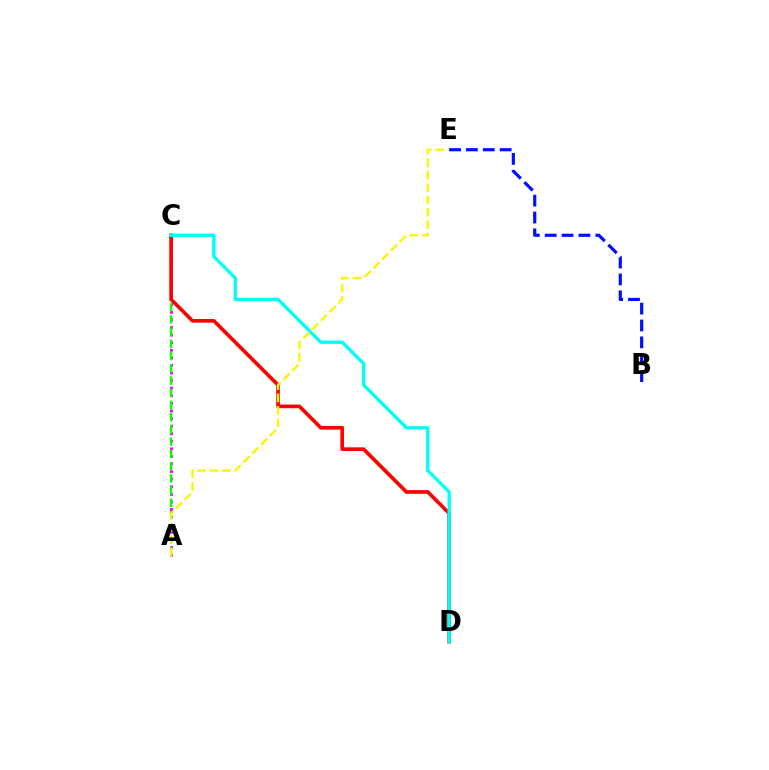{('A', 'C'): [{'color': '#ee00ff', 'line_style': 'dotted', 'thickness': 2.06}, {'color': '#08ff00', 'line_style': 'dashed', 'thickness': 1.66}], ('C', 'D'): [{'color': '#ff0000', 'line_style': 'solid', 'thickness': 2.63}, {'color': '#00fff6', 'line_style': 'solid', 'thickness': 2.41}], ('A', 'E'): [{'color': '#fcf500', 'line_style': 'dashed', 'thickness': 1.68}], ('B', 'E'): [{'color': '#0010ff', 'line_style': 'dashed', 'thickness': 2.29}]}